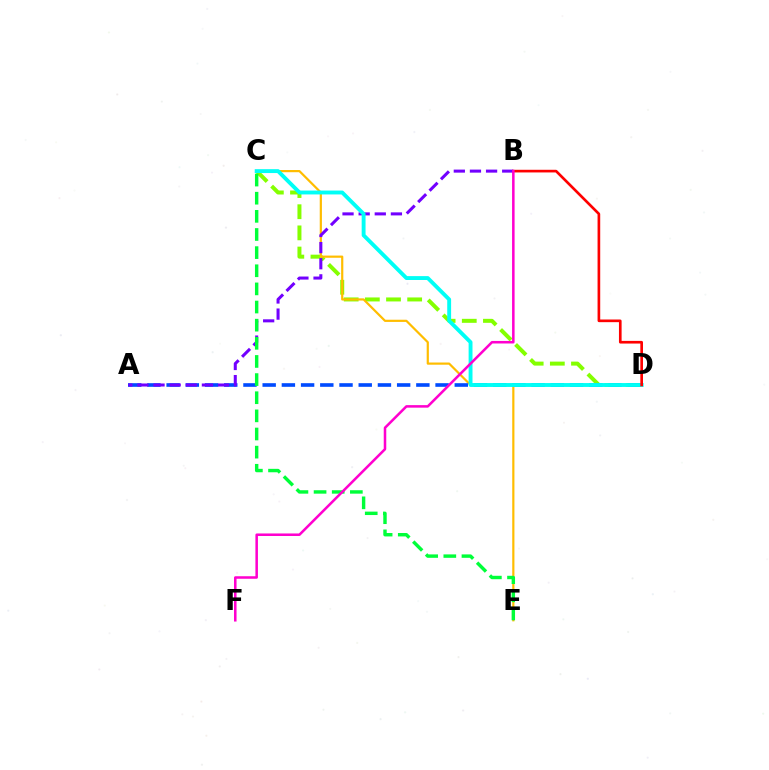{('C', 'D'): [{'color': '#84ff00', 'line_style': 'dashed', 'thickness': 2.87}, {'color': '#00fff6', 'line_style': 'solid', 'thickness': 2.8}], ('C', 'E'): [{'color': '#ffbd00', 'line_style': 'solid', 'thickness': 1.58}, {'color': '#00ff39', 'line_style': 'dashed', 'thickness': 2.46}], ('A', 'D'): [{'color': '#004bff', 'line_style': 'dashed', 'thickness': 2.61}], ('A', 'B'): [{'color': '#7200ff', 'line_style': 'dashed', 'thickness': 2.19}], ('B', 'D'): [{'color': '#ff0000', 'line_style': 'solid', 'thickness': 1.91}], ('B', 'F'): [{'color': '#ff00cf', 'line_style': 'solid', 'thickness': 1.82}]}